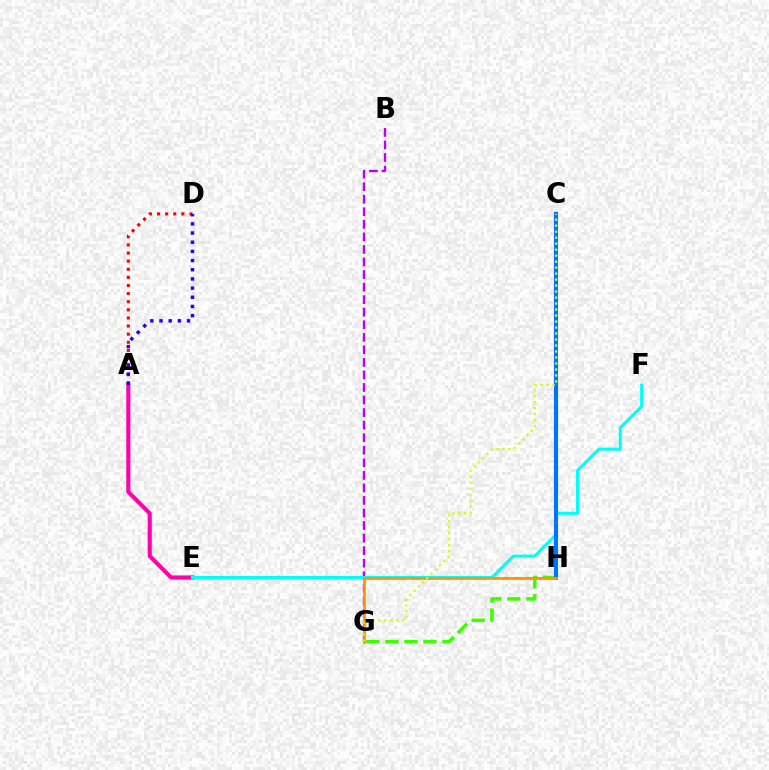{('E', 'H'): [{'color': '#00ff5c', 'line_style': 'dashed', 'thickness': 1.53}], ('G', 'H'): [{'color': '#3dff00', 'line_style': 'dashed', 'thickness': 2.58}, {'color': '#ff9400', 'line_style': 'solid', 'thickness': 1.95}], ('B', 'G'): [{'color': '#b900ff', 'line_style': 'dashed', 'thickness': 1.7}], ('A', 'E'): [{'color': '#ff00ac', 'line_style': 'solid', 'thickness': 2.96}], ('E', 'F'): [{'color': '#00fff6', 'line_style': 'solid', 'thickness': 2.19}], ('C', 'H'): [{'color': '#0074ff', 'line_style': 'solid', 'thickness': 2.98}], ('A', 'D'): [{'color': '#ff0000', 'line_style': 'dotted', 'thickness': 2.2}, {'color': '#2500ff', 'line_style': 'dotted', 'thickness': 2.49}], ('C', 'G'): [{'color': '#d1ff00', 'line_style': 'dotted', 'thickness': 1.63}]}